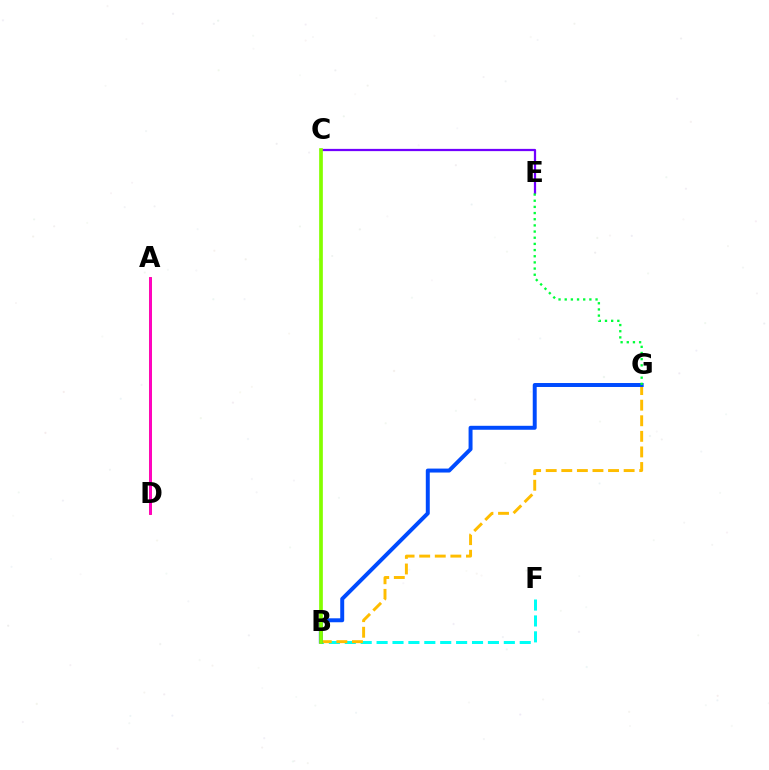{('A', 'D'): [{'color': '#ff0000', 'line_style': 'solid', 'thickness': 1.87}, {'color': '#ff00cf', 'line_style': 'solid', 'thickness': 1.89}], ('B', 'F'): [{'color': '#00fff6', 'line_style': 'dashed', 'thickness': 2.16}], ('B', 'G'): [{'color': '#ffbd00', 'line_style': 'dashed', 'thickness': 2.12}, {'color': '#004bff', 'line_style': 'solid', 'thickness': 2.85}], ('C', 'E'): [{'color': '#7200ff', 'line_style': 'solid', 'thickness': 1.61}], ('B', 'C'): [{'color': '#84ff00', 'line_style': 'solid', 'thickness': 2.66}], ('E', 'G'): [{'color': '#00ff39', 'line_style': 'dotted', 'thickness': 1.68}]}